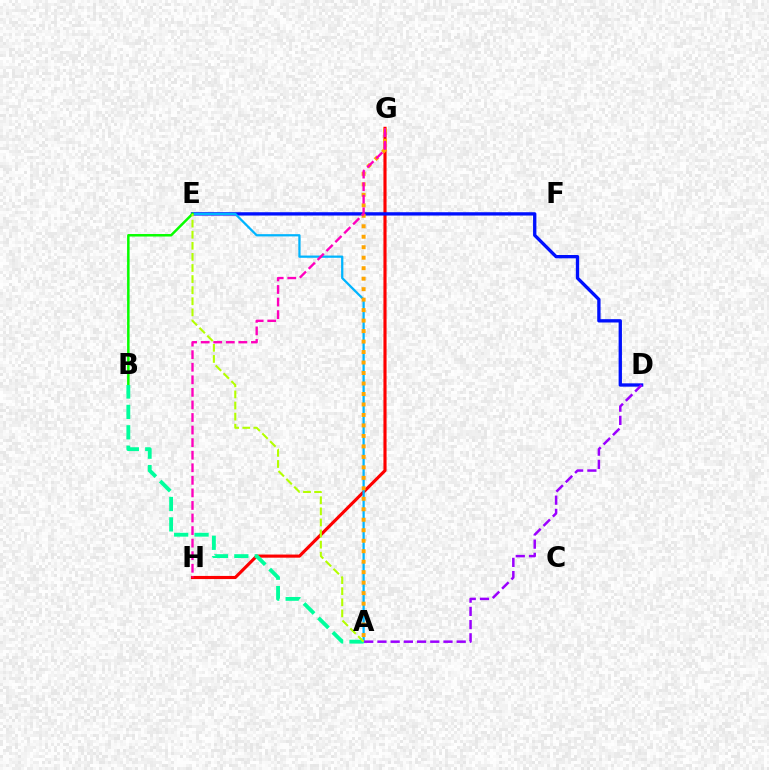{('G', 'H'): [{'color': '#ff0000', 'line_style': 'solid', 'thickness': 2.26}, {'color': '#ff00bd', 'line_style': 'dashed', 'thickness': 1.71}], ('D', 'E'): [{'color': '#0010ff', 'line_style': 'solid', 'thickness': 2.39}], ('A', 'E'): [{'color': '#00b5ff', 'line_style': 'solid', 'thickness': 1.62}, {'color': '#b3ff00', 'line_style': 'dashed', 'thickness': 1.51}], ('A', 'G'): [{'color': '#ffa500', 'line_style': 'dotted', 'thickness': 2.85}], ('B', 'E'): [{'color': '#08ff00', 'line_style': 'solid', 'thickness': 1.8}], ('A', 'B'): [{'color': '#00ff9d', 'line_style': 'dashed', 'thickness': 2.77}], ('A', 'D'): [{'color': '#9b00ff', 'line_style': 'dashed', 'thickness': 1.79}]}